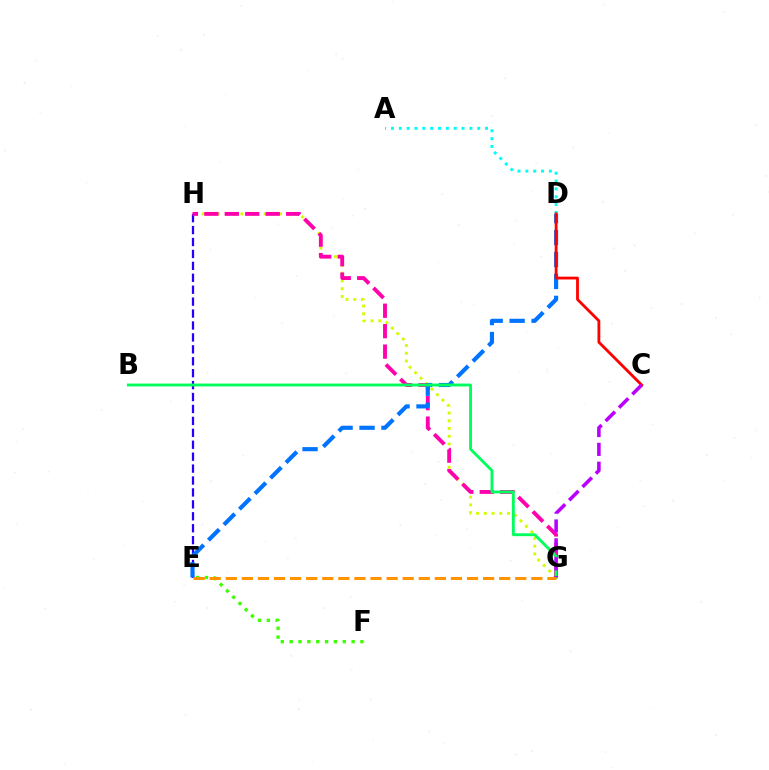{('G', 'H'): [{'color': '#d1ff00', 'line_style': 'dotted', 'thickness': 2.1}, {'color': '#ff00ac', 'line_style': 'dashed', 'thickness': 2.78}], ('E', 'H'): [{'color': '#2500ff', 'line_style': 'dashed', 'thickness': 1.62}], ('D', 'E'): [{'color': '#0074ff', 'line_style': 'dashed', 'thickness': 2.98}], ('E', 'F'): [{'color': '#3dff00', 'line_style': 'dotted', 'thickness': 2.4}], ('A', 'D'): [{'color': '#00fff6', 'line_style': 'dotted', 'thickness': 2.13}], ('C', 'D'): [{'color': '#ff0000', 'line_style': 'solid', 'thickness': 2.02}], ('B', 'G'): [{'color': '#00ff5c', 'line_style': 'solid', 'thickness': 2.07}], ('C', 'G'): [{'color': '#b900ff', 'line_style': 'dashed', 'thickness': 2.56}], ('E', 'G'): [{'color': '#ff9400', 'line_style': 'dashed', 'thickness': 2.18}]}